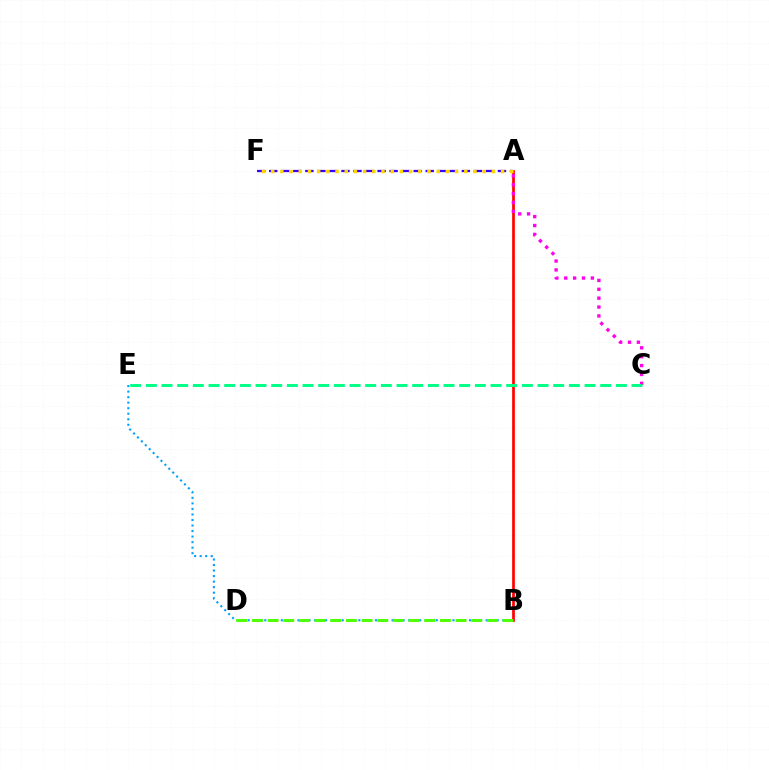{('B', 'E'): [{'color': '#009eff', 'line_style': 'dotted', 'thickness': 1.5}], ('A', 'B'): [{'color': '#ff0000', 'line_style': 'solid', 'thickness': 1.95}], ('B', 'D'): [{'color': '#4fff00', 'line_style': 'dashed', 'thickness': 2.13}], ('A', 'F'): [{'color': '#3700ff', 'line_style': 'dashed', 'thickness': 1.64}, {'color': '#ffd500', 'line_style': 'dotted', 'thickness': 2.5}], ('A', 'C'): [{'color': '#ff00ed', 'line_style': 'dotted', 'thickness': 2.41}], ('C', 'E'): [{'color': '#00ff86', 'line_style': 'dashed', 'thickness': 2.13}]}